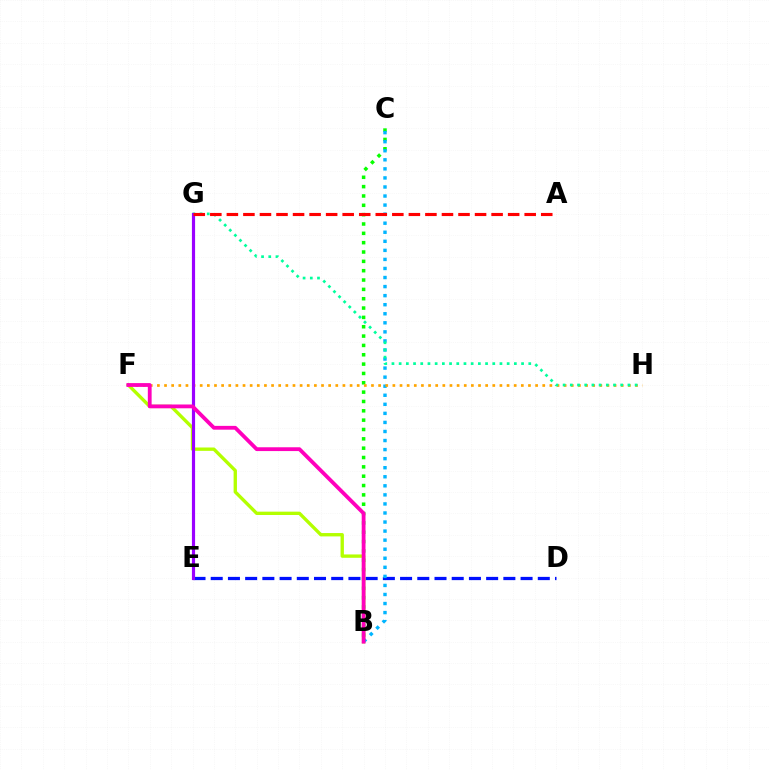{('D', 'E'): [{'color': '#0010ff', 'line_style': 'dashed', 'thickness': 2.34}], ('B', 'C'): [{'color': '#08ff00', 'line_style': 'dotted', 'thickness': 2.54}, {'color': '#00b5ff', 'line_style': 'dotted', 'thickness': 2.46}], ('B', 'F'): [{'color': '#b3ff00', 'line_style': 'solid', 'thickness': 2.41}, {'color': '#ff00bd', 'line_style': 'solid', 'thickness': 2.74}], ('F', 'H'): [{'color': '#ffa500', 'line_style': 'dotted', 'thickness': 1.94}], ('G', 'H'): [{'color': '#00ff9d', 'line_style': 'dotted', 'thickness': 1.96}], ('E', 'G'): [{'color': '#9b00ff', 'line_style': 'solid', 'thickness': 2.28}], ('A', 'G'): [{'color': '#ff0000', 'line_style': 'dashed', 'thickness': 2.25}]}